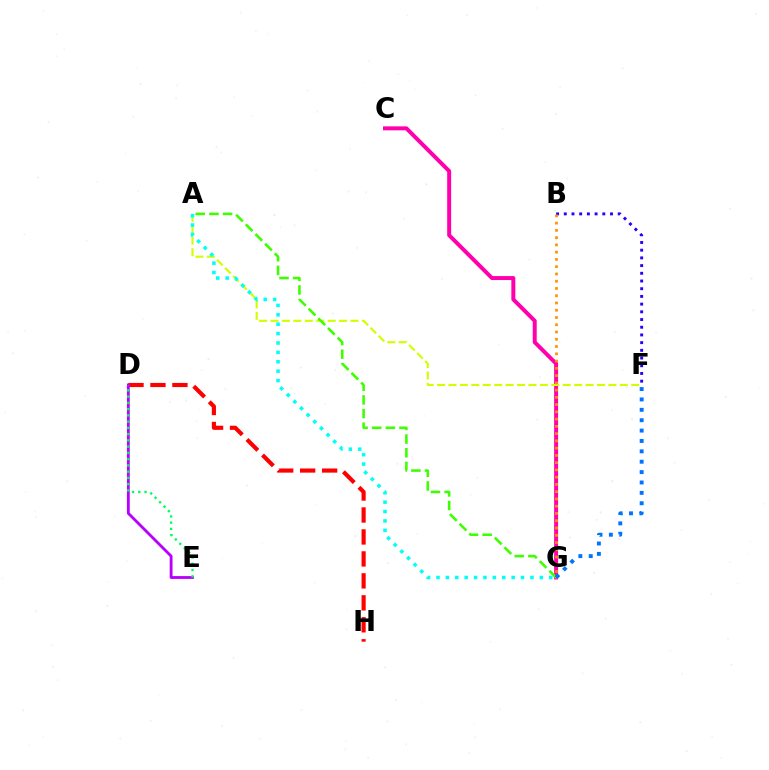{('C', 'G'): [{'color': '#ff00ac', 'line_style': 'solid', 'thickness': 2.86}], ('A', 'F'): [{'color': '#d1ff00', 'line_style': 'dashed', 'thickness': 1.55}], ('D', 'H'): [{'color': '#ff0000', 'line_style': 'dashed', 'thickness': 2.98}], ('B', 'F'): [{'color': '#2500ff', 'line_style': 'dotted', 'thickness': 2.09}], ('D', 'E'): [{'color': '#b900ff', 'line_style': 'solid', 'thickness': 2.04}, {'color': '#00ff5c', 'line_style': 'dotted', 'thickness': 1.7}], ('A', 'G'): [{'color': '#3dff00', 'line_style': 'dashed', 'thickness': 1.85}, {'color': '#00fff6', 'line_style': 'dotted', 'thickness': 2.55}], ('B', 'G'): [{'color': '#ff9400', 'line_style': 'dotted', 'thickness': 1.97}], ('F', 'G'): [{'color': '#0074ff', 'line_style': 'dotted', 'thickness': 2.82}]}